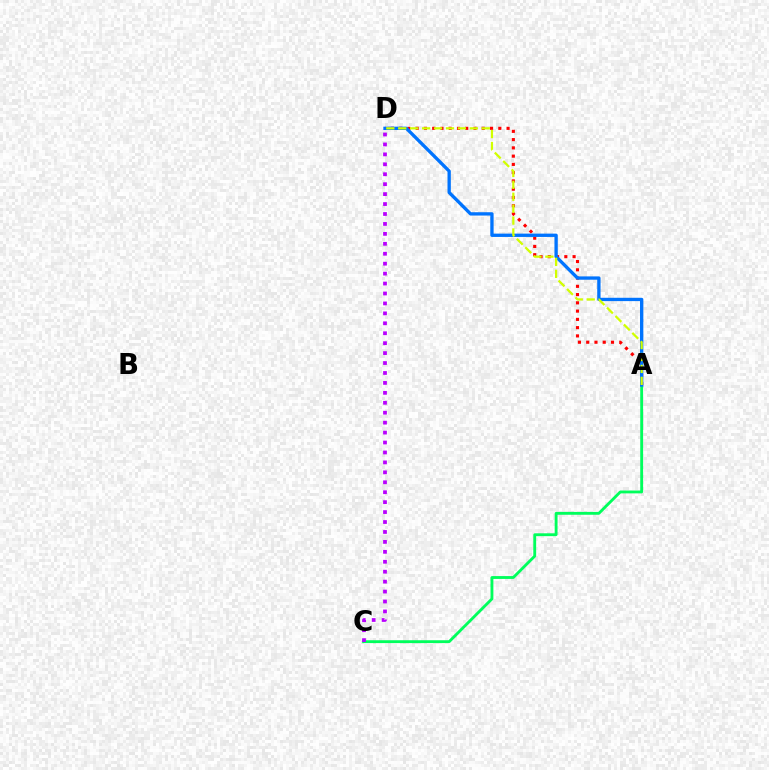{('A', 'C'): [{'color': '#00ff5c', 'line_style': 'solid', 'thickness': 2.06}], ('A', 'D'): [{'color': '#ff0000', 'line_style': 'dotted', 'thickness': 2.25}, {'color': '#0074ff', 'line_style': 'solid', 'thickness': 2.39}, {'color': '#d1ff00', 'line_style': 'dashed', 'thickness': 1.62}], ('C', 'D'): [{'color': '#b900ff', 'line_style': 'dotted', 'thickness': 2.7}]}